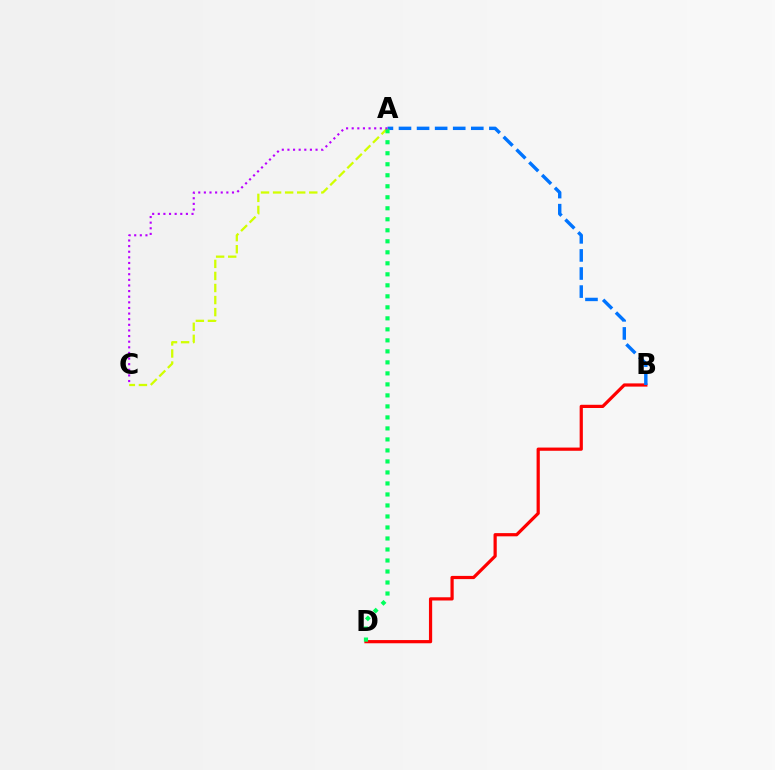{('B', 'D'): [{'color': '#ff0000', 'line_style': 'solid', 'thickness': 2.31}], ('A', 'B'): [{'color': '#0074ff', 'line_style': 'dashed', 'thickness': 2.46}], ('A', 'C'): [{'color': '#d1ff00', 'line_style': 'dashed', 'thickness': 1.64}, {'color': '#b900ff', 'line_style': 'dotted', 'thickness': 1.53}], ('A', 'D'): [{'color': '#00ff5c', 'line_style': 'dotted', 'thickness': 2.99}]}